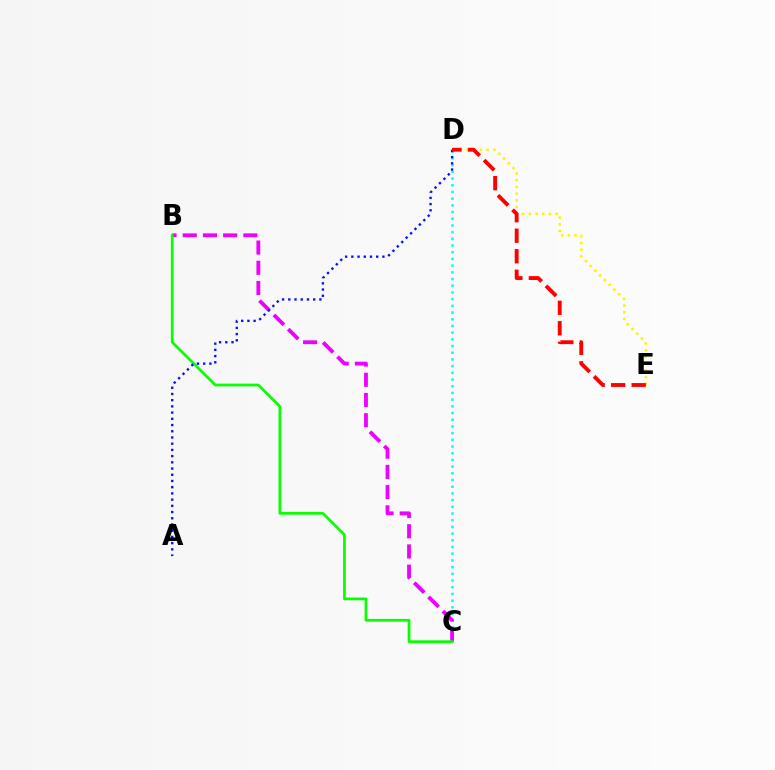{('C', 'D'): [{'color': '#00fff6', 'line_style': 'dotted', 'thickness': 1.82}], ('B', 'C'): [{'color': '#ee00ff', 'line_style': 'dashed', 'thickness': 2.75}, {'color': '#08ff00', 'line_style': 'solid', 'thickness': 1.97}], ('D', 'E'): [{'color': '#fcf500', 'line_style': 'dotted', 'thickness': 1.82}, {'color': '#ff0000', 'line_style': 'dashed', 'thickness': 2.79}], ('A', 'D'): [{'color': '#0010ff', 'line_style': 'dotted', 'thickness': 1.69}]}